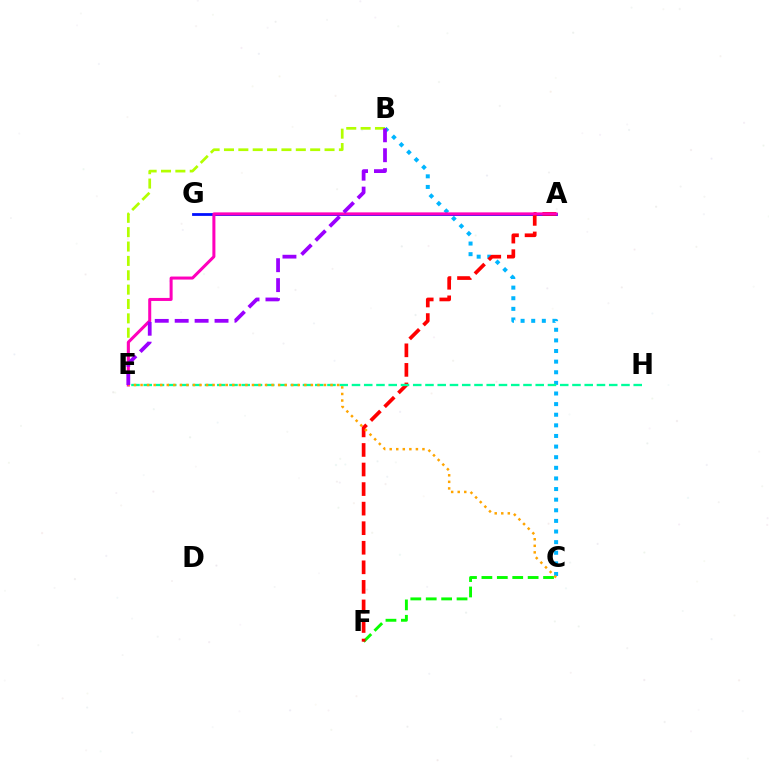{('B', 'C'): [{'color': '#00b5ff', 'line_style': 'dotted', 'thickness': 2.88}], ('C', 'F'): [{'color': '#08ff00', 'line_style': 'dashed', 'thickness': 2.09}], ('B', 'E'): [{'color': '#b3ff00', 'line_style': 'dashed', 'thickness': 1.95}, {'color': '#9b00ff', 'line_style': 'dashed', 'thickness': 2.71}], ('A', 'G'): [{'color': '#0010ff', 'line_style': 'solid', 'thickness': 2.0}], ('A', 'F'): [{'color': '#ff0000', 'line_style': 'dashed', 'thickness': 2.66}], ('E', 'H'): [{'color': '#00ff9d', 'line_style': 'dashed', 'thickness': 1.66}], ('A', 'E'): [{'color': '#ff00bd', 'line_style': 'solid', 'thickness': 2.18}], ('C', 'E'): [{'color': '#ffa500', 'line_style': 'dotted', 'thickness': 1.78}]}